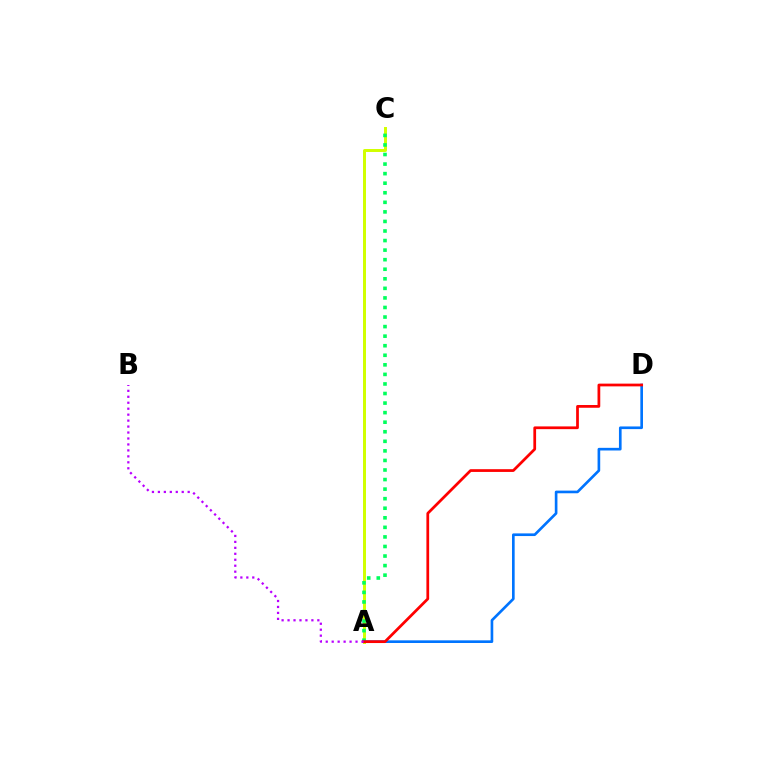{('A', 'C'): [{'color': '#d1ff00', 'line_style': 'solid', 'thickness': 2.14}, {'color': '#00ff5c', 'line_style': 'dotted', 'thickness': 2.6}], ('A', 'D'): [{'color': '#0074ff', 'line_style': 'solid', 'thickness': 1.91}, {'color': '#ff0000', 'line_style': 'solid', 'thickness': 1.98}], ('A', 'B'): [{'color': '#b900ff', 'line_style': 'dotted', 'thickness': 1.62}]}